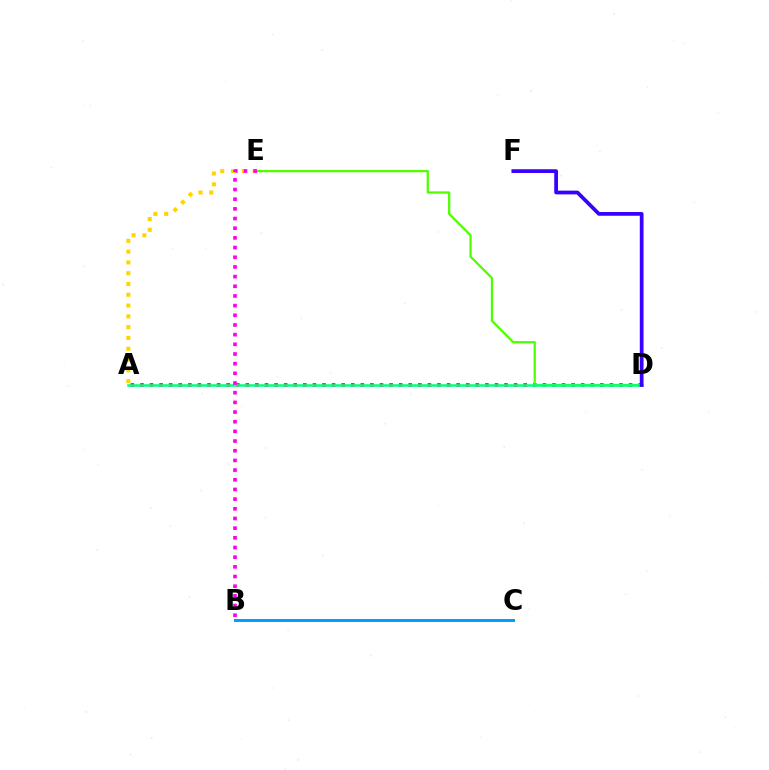{('A', 'D'): [{'color': '#ff0000', 'line_style': 'dotted', 'thickness': 2.6}, {'color': '#00ff86', 'line_style': 'solid', 'thickness': 1.85}], ('B', 'C'): [{'color': '#009eff', 'line_style': 'solid', 'thickness': 2.15}], ('A', 'E'): [{'color': '#ffd500', 'line_style': 'dotted', 'thickness': 2.93}], ('D', 'E'): [{'color': '#4fff00', 'line_style': 'solid', 'thickness': 1.63}], ('D', 'F'): [{'color': '#3700ff', 'line_style': 'solid', 'thickness': 2.69}], ('B', 'E'): [{'color': '#ff00ed', 'line_style': 'dotted', 'thickness': 2.63}]}